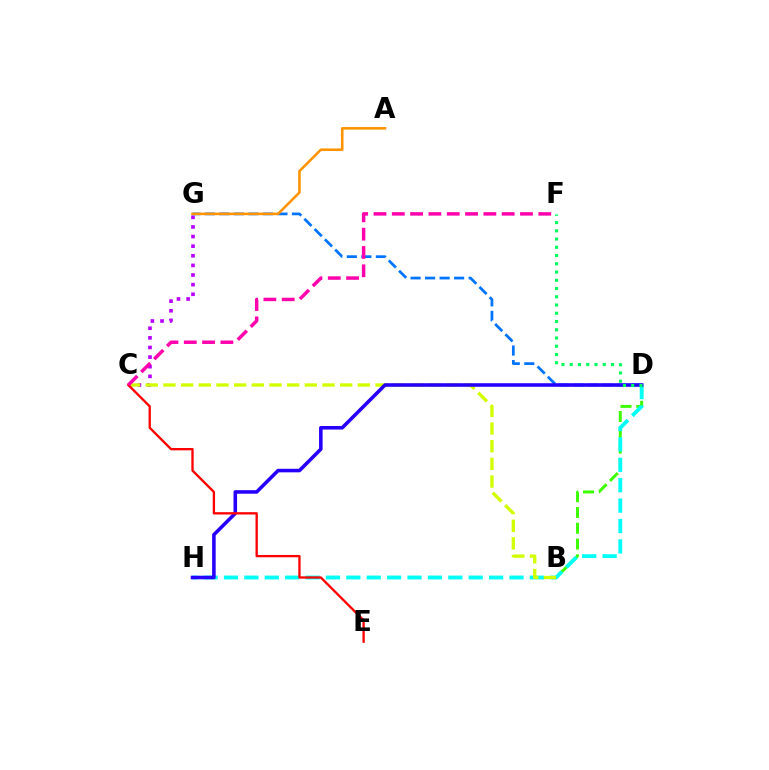{('C', 'G'): [{'color': '#b900ff', 'line_style': 'dotted', 'thickness': 2.61}], ('D', 'G'): [{'color': '#0074ff', 'line_style': 'dashed', 'thickness': 1.97}], ('B', 'D'): [{'color': '#3dff00', 'line_style': 'dashed', 'thickness': 2.14}], ('D', 'H'): [{'color': '#00fff6', 'line_style': 'dashed', 'thickness': 2.77}, {'color': '#2500ff', 'line_style': 'solid', 'thickness': 2.56}], ('B', 'C'): [{'color': '#d1ff00', 'line_style': 'dashed', 'thickness': 2.4}], ('D', 'F'): [{'color': '#00ff5c', 'line_style': 'dotted', 'thickness': 2.24}], ('C', 'E'): [{'color': '#ff0000', 'line_style': 'solid', 'thickness': 1.67}], ('C', 'F'): [{'color': '#ff00ac', 'line_style': 'dashed', 'thickness': 2.49}], ('A', 'G'): [{'color': '#ff9400', 'line_style': 'solid', 'thickness': 1.86}]}